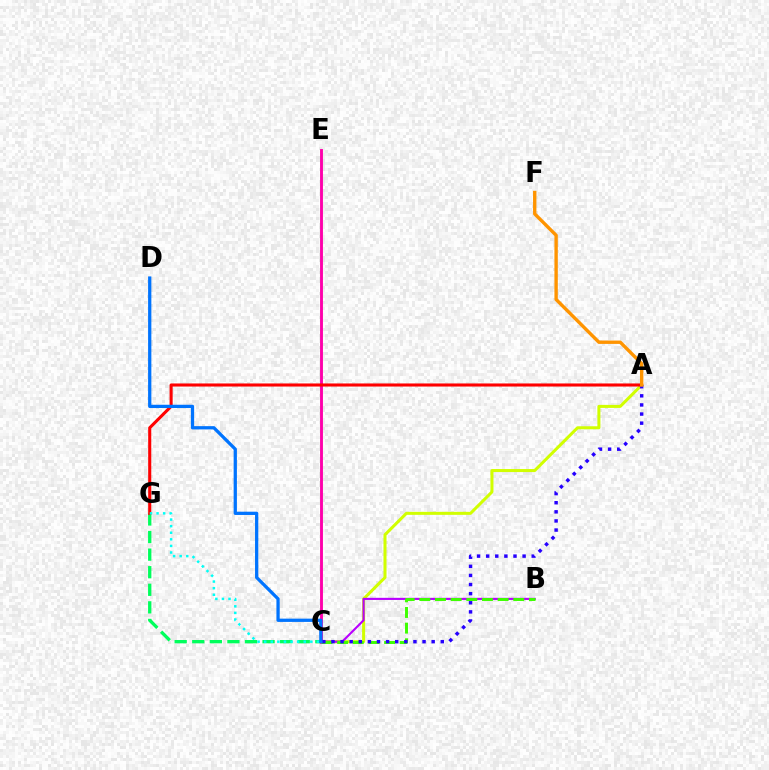{('A', 'C'): [{'color': '#d1ff00', 'line_style': 'solid', 'thickness': 2.18}, {'color': '#2500ff', 'line_style': 'dotted', 'thickness': 2.47}], ('C', 'G'): [{'color': '#00ff5c', 'line_style': 'dashed', 'thickness': 2.39}, {'color': '#00fff6', 'line_style': 'dotted', 'thickness': 1.79}], ('C', 'E'): [{'color': '#ff00ac', 'line_style': 'solid', 'thickness': 2.07}], ('A', 'G'): [{'color': '#ff0000', 'line_style': 'solid', 'thickness': 2.21}], ('B', 'C'): [{'color': '#b900ff', 'line_style': 'solid', 'thickness': 1.53}, {'color': '#3dff00', 'line_style': 'dashed', 'thickness': 2.13}], ('C', 'D'): [{'color': '#0074ff', 'line_style': 'solid', 'thickness': 2.35}], ('A', 'F'): [{'color': '#ff9400', 'line_style': 'solid', 'thickness': 2.43}]}